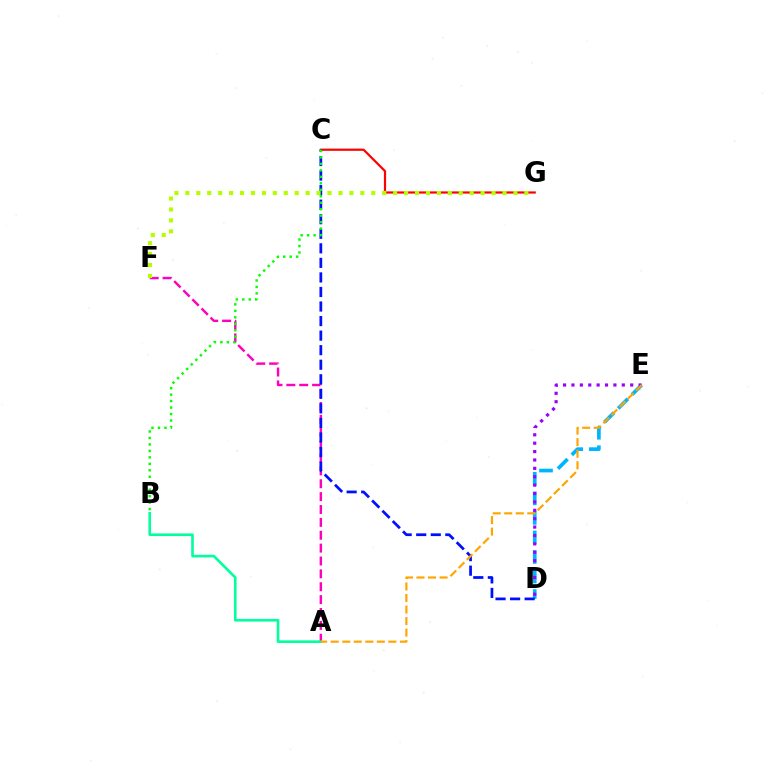{('A', 'F'): [{'color': '#ff00bd', 'line_style': 'dashed', 'thickness': 1.75}], ('D', 'E'): [{'color': '#00b5ff', 'line_style': 'dashed', 'thickness': 2.65}, {'color': '#9b00ff', 'line_style': 'dotted', 'thickness': 2.28}], ('C', 'G'): [{'color': '#ff0000', 'line_style': 'solid', 'thickness': 1.59}], ('A', 'B'): [{'color': '#00ff9d', 'line_style': 'solid', 'thickness': 1.89}], ('C', 'D'): [{'color': '#0010ff', 'line_style': 'dashed', 'thickness': 1.98}], ('F', 'G'): [{'color': '#b3ff00', 'line_style': 'dotted', 'thickness': 2.97}], ('A', 'E'): [{'color': '#ffa500', 'line_style': 'dashed', 'thickness': 1.57}], ('B', 'C'): [{'color': '#08ff00', 'line_style': 'dotted', 'thickness': 1.76}]}